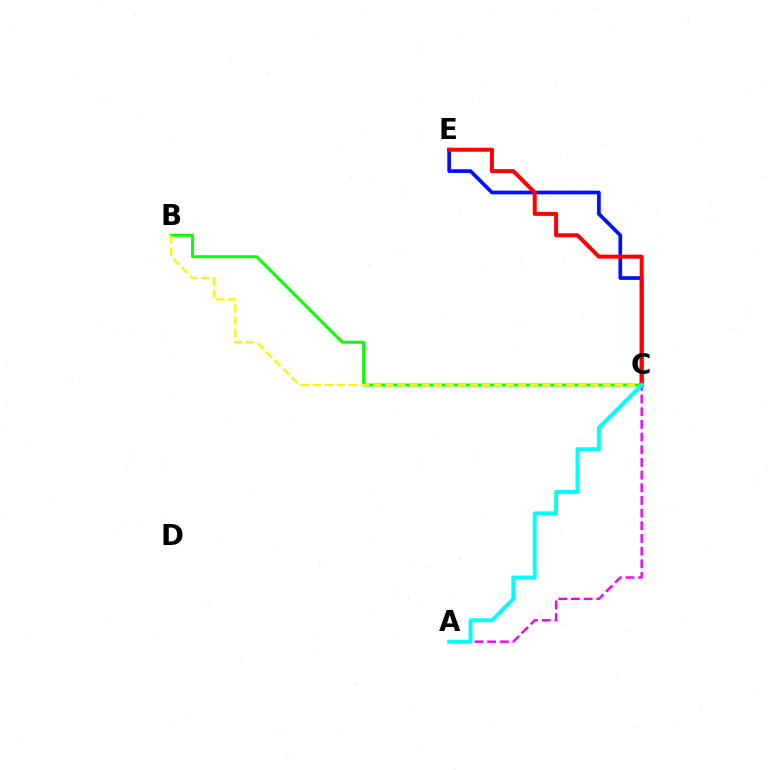{('B', 'C'): [{'color': '#08ff00', 'line_style': 'solid', 'thickness': 2.13}, {'color': '#fcf500', 'line_style': 'dashed', 'thickness': 1.64}], ('A', 'C'): [{'color': '#ee00ff', 'line_style': 'dashed', 'thickness': 1.72}, {'color': '#00fff6', 'line_style': 'solid', 'thickness': 2.84}], ('C', 'E'): [{'color': '#0010ff', 'line_style': 'solid', 'thickness': 2.67}, {'color': '#ff0000', 'line_style': 'solid', 'thickness': 2.88}]}